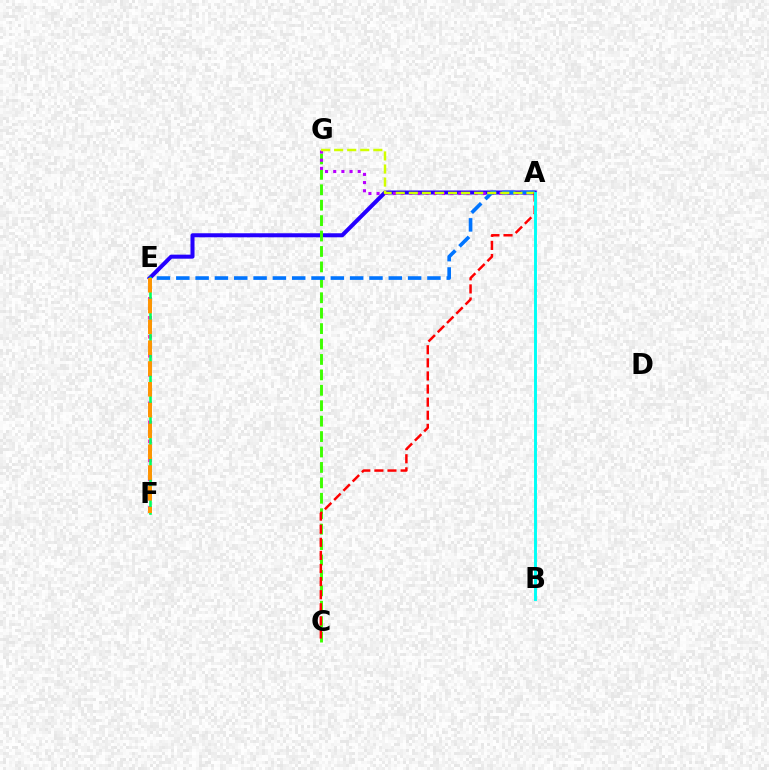{('A', 'E'): [{'color': '#2500ff', 'line_style': 'solid', 'thickness': 2.9}, {'color': '#0074ff', 'line_style': 'dashed', 'thickness': 2.62}], ('C', 'G'): [{'color': '#3dff00', 'line_style': 'dashed', 'thickness': 2.1}], ('A', 'G'): [{'color': '#b900ff', 'line_style': 'dotted', 'thickness': 2.22}, {'color': '#d1ff00', 'line_style': 'dashed', 'thickness': 1.78}], ('A', 'C'): [{'color': '#ff0000', 'line_style': 'dashed', 'thickness': 1.78}], ('E', 'F'): [{'color': '#ff00ac', 'line_style': 'dotted', 'thickness': 2.58}, {'color': '#00ff5c', 'line_style': 'solid', 'thickness': 1.88}, {'color': '#ff9400', 'line_style': 'dashed', 'thickness': 2.83}], ('A', 'B'): [{'color': '#00fff6', 'line_style': 'solid', 'thickness': 2.11}]}